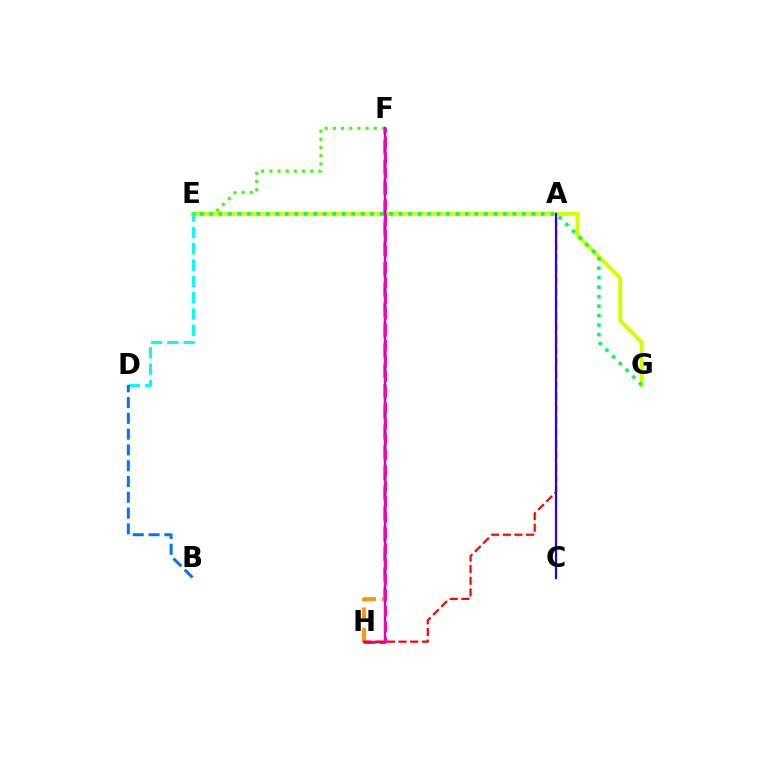{('E', 'G'): [{'color': '#d1ff00', 'line_style': 'solid', 'thickness': 2.85}, {'color': '#00ff5c', 'line_style': 'dotted', 'thickness': 2.58}], ('F', 'H'): [{'color': '#ff9400', 'line_style': 'dashed', 'thickness': 2.77}, {'color': '#b900ff', 'line_style': 'solid', 'thickness': 1.78}, {'color': '#ff00ac', 'line_style': 'dashed', 'thickness': 2.12}], ('E', 'F'): [{'color': '#3dff00', 'line_style': 'dotted', 'thickness': 2.22}], ('D', 'E'): [{'color': '#00fff6', 'line_style': 'dashed', 'thickness': 2.22}], ('B', 'D'): [{'color': '#0074ff', 'line_style': 'dashed', 'thickness': 2.15}], ('A', 'H'): [{'color': '#ff0000', 'line_style': 'dashed', 'thickness': 1.58}], ('A', 'C'): [{'color': '#2500ff', 'line_style': 'solid', 'thickness': 1.6}]}